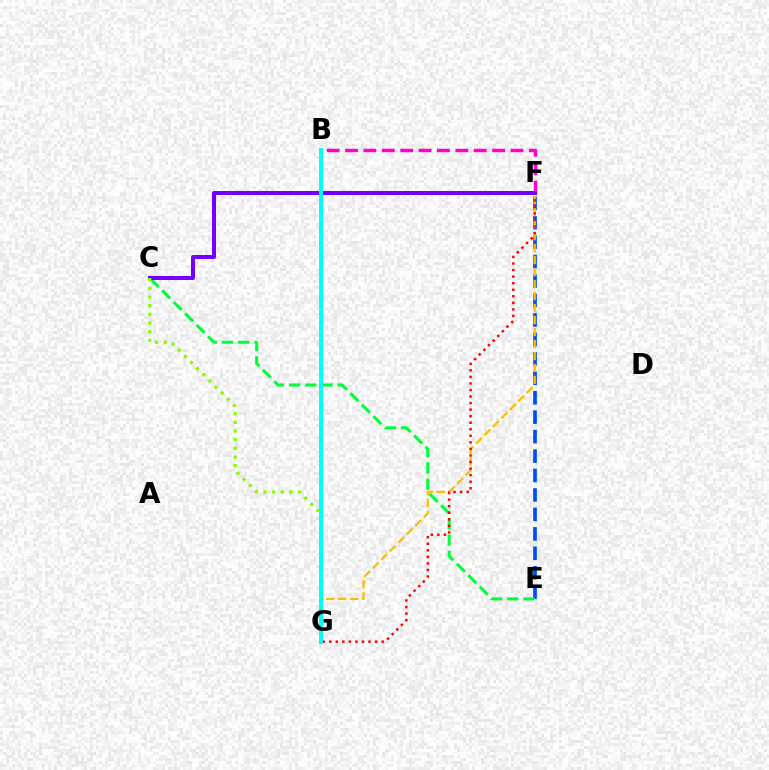{('E', 'F'): [{'color': '#004bff', 'line_style': 'dashed', 'thickness': 2.64}], ('C', 'E'): [{'color': '#00ff39', 'line_style': 'dashed', 'thickness': 2.2}], ('F', 'G'): [{'color': '#ffbd00', 'line_style': 'dashed', 'thickness': 1.63}, {'color': '#ff0000', 'line_style': 'dotted', 'thickness': 1.78}], ('B', 'F'): [{'color': '#ff00cf', 'line_style': 'dashed', 'thickness': 2.5}], ('C', 'F'): [{'color': '#7200ff', 'line_style': 'solid', 'thickness': 2.87}], ('C', 'G'): [{'color': '#84ff00', 'line_style': 'dotted', 'thickness': 2.35}], ('B', 'G'): [{'color': '#00fff6', 'line_style': 'solid', 'thickness': 2.82}]}